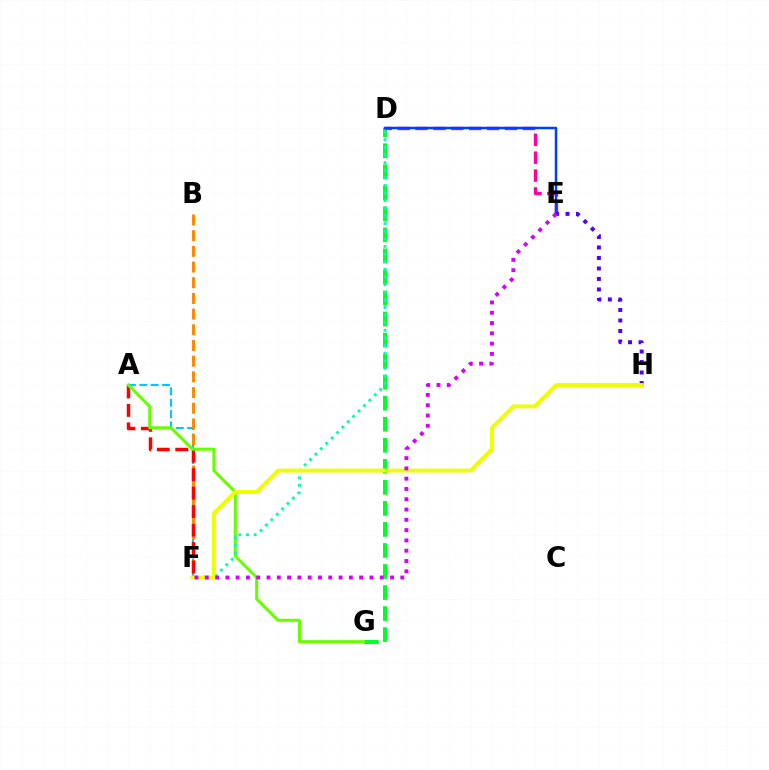{('D', 'G'): [{'color': '#00ff27', 'line_style': 'dashed', 'thickness': 2.86}], ('D', 'E'): [{'color': '#ff00a0', 'line_style': 'dashed', 'thickness': 2.43}, {'color': '#003fff', 'line_style': 'solid', 'thickness': 1.8}], ('A', 'F'): [{'color': '#00c7ff', 'line_style': 'dashed', 'thickness': 1.54}, {'color': '#ff0000', 'line_style': 'dashed', 'thickness': 2.51}], ('B', 'F'): [{'color': '#ff8800', 'line_style': 'dashed', 'thickness': 2.13}], ('A', 'G'): [{'color': '#66ff00', 'line_style': 'solid', 'thickness': 2.19}], ('E', 'H'): [{'color': '#4f00ff', 'line_style': 'dotted', 'thickness': 2.85}], ('D', 'F'): [{'color': '#00ffaf', 'line_style': 'dotted', 'thickness': 2.07}], ('F', 'H'): [{'color': '#eeff00', 'line_style': 'solid', 'thickness': 2.8}], ('E', 'F'): [{'color': '#d600ff', 'line_style': 'dotted', 'thickness': 2.8}]}